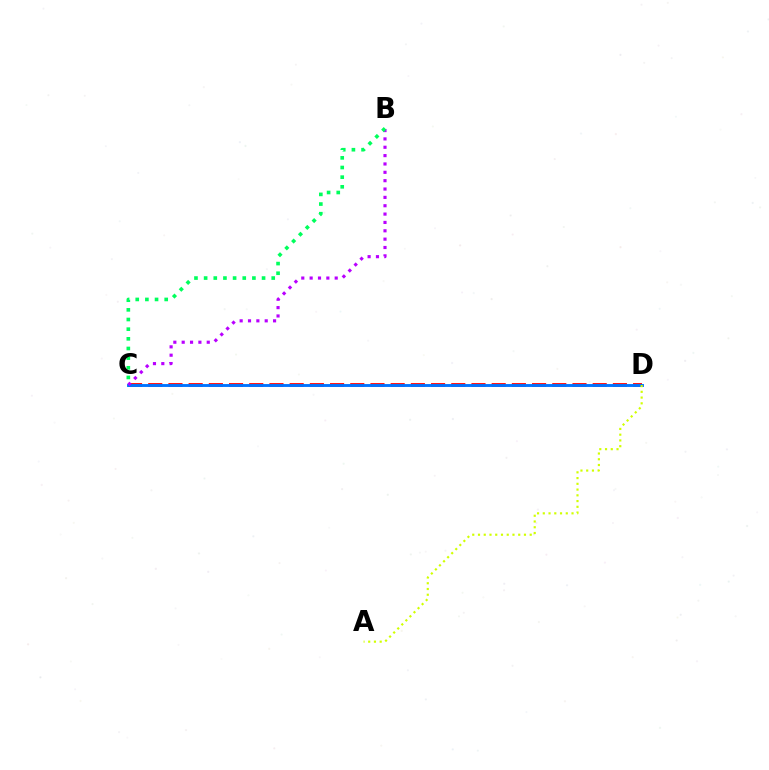{('C', 'D'): [{'color': '#ff0000', 'line_style': 'dashed', 'thickness': 2.74}, {'color': '#0074ff', 'line_style': 'solid', 'thickness': 2.08}], ('A', 'D'): [{'color': '#d1ff00', 'line_style': 'dotted', 'thickness': 1.56}], ('B', 'C'): [{'color': '#b900ff', 'line_style': 'dotted', 'thickness': 2.27}, {'color': '#00ff5c', 'line_style': 'dotted', 'thickness': 2.62}]}